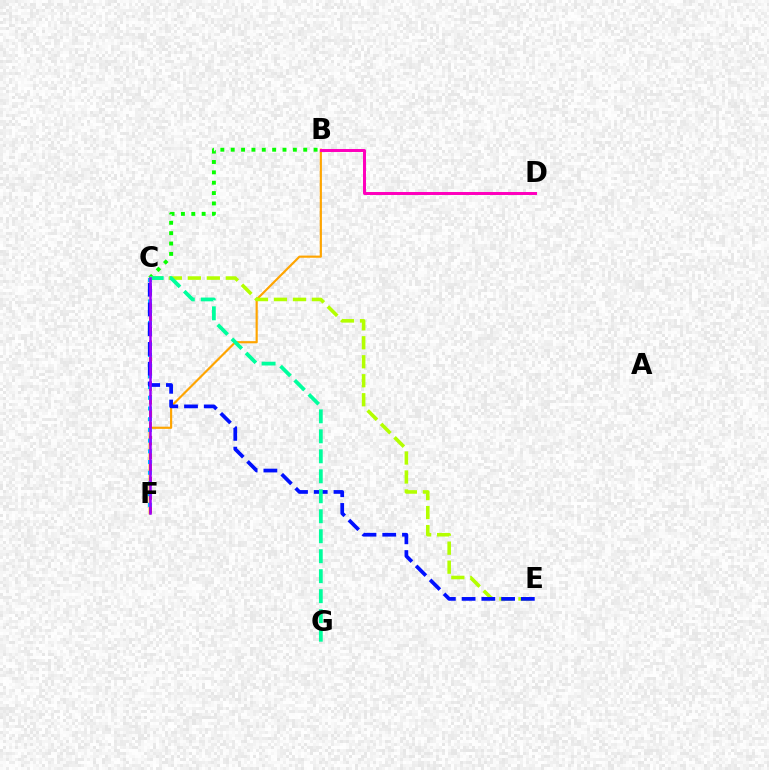{('B', 'F'): [{'color': '#ffa500', 'line_style': 'solid', 'thickness': 1.56}], ('C', 'F'): [{'color': '#ff0000', 'line_style': 'dashed', 'thickness': 1.85}, {'color': '#00b5ff', 'line_style': 'dotted', 'thickness': 2.91}, {'color': '#9b00ff', 'line_style': 'solid', 'thickness': 1.81}], ('B', 'C'): [{'color': '#08ff00', 'line_style': 'dotted', 'thickness': 2.81}], ('C', 'E'): [{'color': '#b3ff00', 'line_style': 'dashed', 'thickness': 2.58}, {'color': '#0010ff', 'line_style': 'dashed', 'thickness': 2.68}], ('B', 'D'): [{'color': '#ff00bd', 'line_style': 'solid', 'thickness': 2.14}], ('C', 'G'): [{'color': '#00ff9d', 'line_style': 'dashed', 'thickness': 2.71}]}